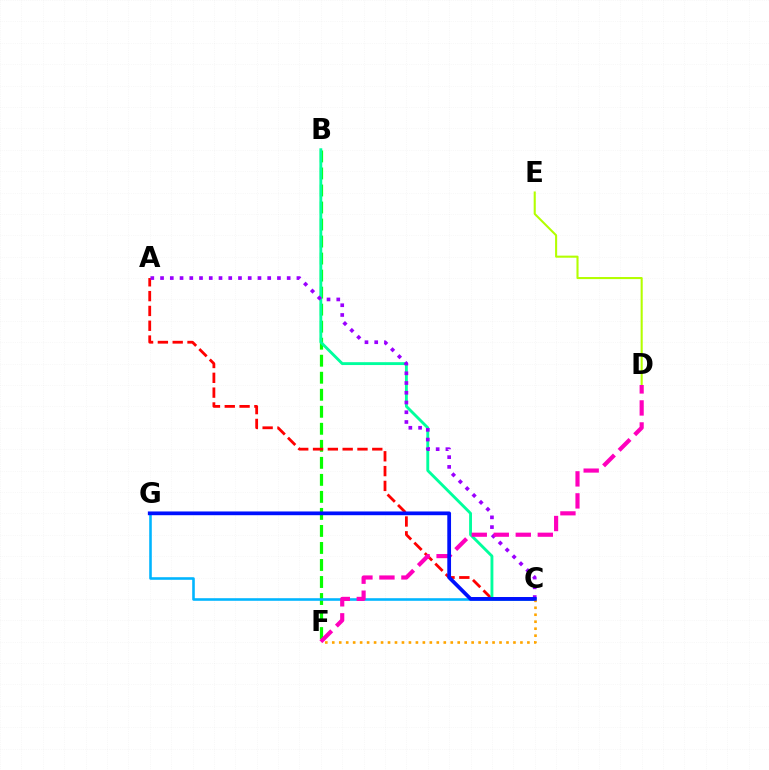{('B', 'F'): [{'color': '#08ff00', 'line_style': 'dashed', 'thickness': 2.31}], ('D', 'E'): [{'color': '#b3ff00', 'line_style': 'solid', 'thickness': 1.5}], ('A', 'C'): [{'color': '#ff0000', 'line_style': 'dashed', 'thickness': 2.01}, {'color': '#9b00ff', 'line_style': 'dotted', 'thickness': 2.65}], ('C', 'G'): [{'color': '#00b5ff', 'line_style': 'solid', 'thickness': 1.86}, {'color': '#0010ff', 'line_style': 'solid', 'thickness': 2.69}], ('B', 'C'): [{'color': '#00ff9d', 'line_style': 'solid', 'thickness': 2.06}], ('C', 'F'): [{'color': '#ffa500', 'line_style': 'dotted', 'thickness': 1.89}], ('D', 'F'): [{'color': '#ff00bd', 'line_style': 'dashed', 'thickness': 2.99}]}